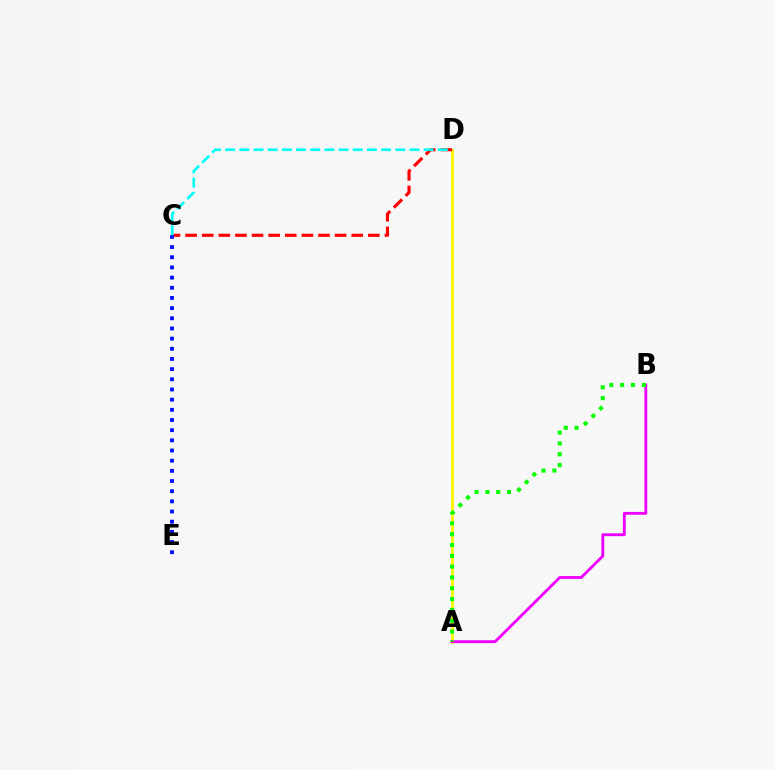{('A', 'D'): [{'color': '#fcf500', 'line_style': 'solid', 'thickness': 2.02}], ('C', 'D'): [{'color': '#ff0000', 'line_style': 'dashed', 'thickness': 2.26}, {'color': '#00fff6', 'line_style': 'dashed', 'thickness': 1.93}], ('C', 'E'): [{'color': '#0010ff', 'line_style': 'dotted', 'thickness': 2.76}], ('A', 'B'): [{'color': '#ee00ff', 'line_style': 'solid', 'thickness': 2.05}, {'color': '#08ff00', 'line_style': 'dotted', 'thickness': 2.94}]}